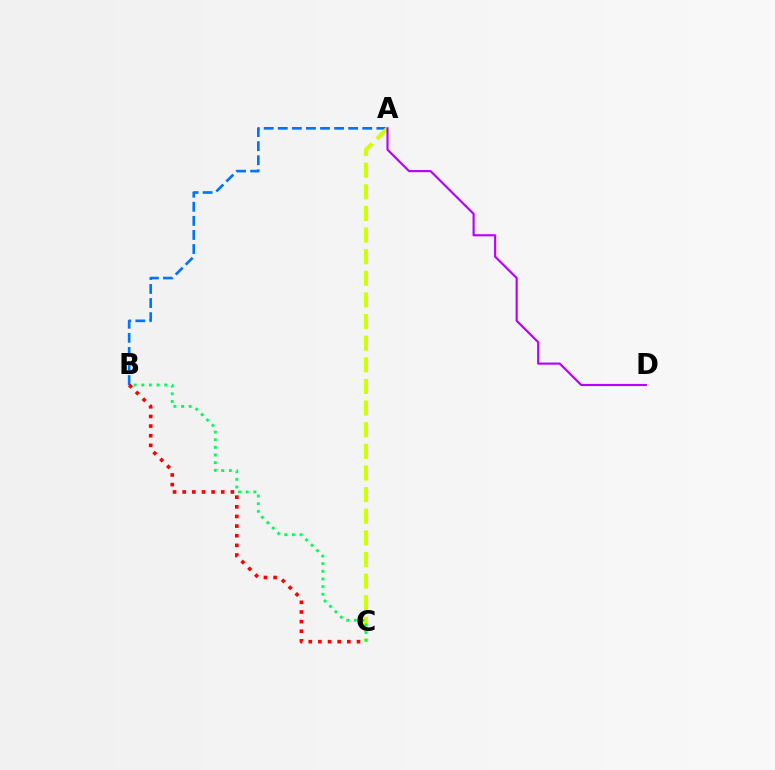{('A', 'B'): [{'color': '#0074ff', 'line_style': 'dashed', 'thickness': 1.91}], ('A', 'C'): [{'color': '#d1ff00', 'line_style': 'dashed', 'thickness': 2.94}], ('A', 'D'): [{'color': '#b900ff', 'line_style': 'solid', 'thickness': 1.55}], ('B', 'C'): [{'color': '#00ff5c', 'line_style': 'dotted', 'thickness': 2.08}, {'color': '#ff0000', 'line_style': 'dotted', 'thickness': 2.62}]}